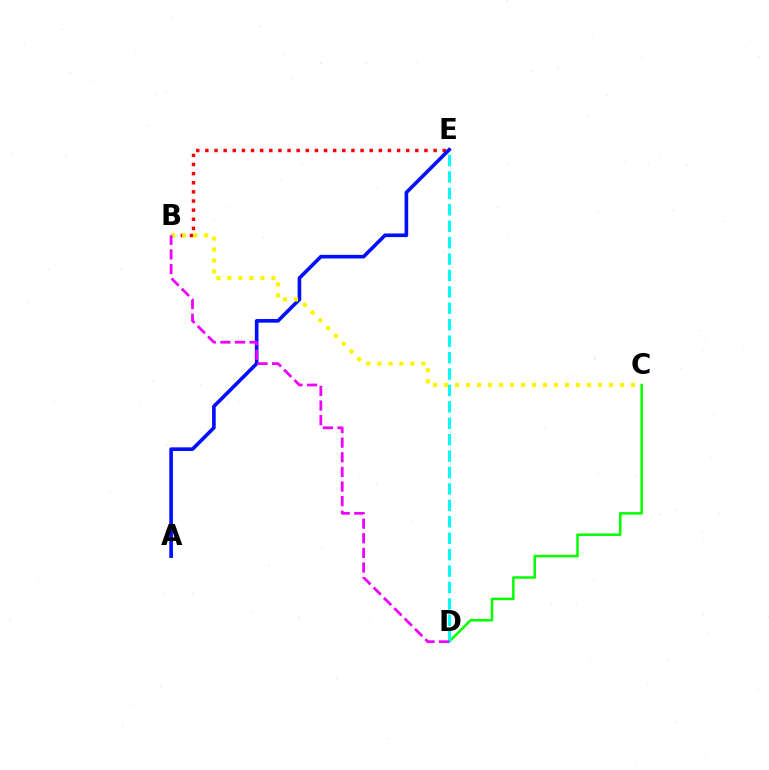{('B', 'E'): [{'color': '#ff0000', 'line_style': 'dotted', 'thickness': 2.48}], ('C', 'D'): [{'color': '#08ff00', 'line_style': 'solid', 'thickness': 1.81}], ('A', 'E'): [{'color': '#0010ff', 'line_style': 'solid', 'thickness': 2.62}], ('B', 'C'): [{'color': '#fcf500', 'line_style': 'dotted', 'thickness': 2.99}], ('D', 'E'): [{'color': '#00fff6', 'line_style': 'dashed', 'thickness': 2.23}], ('B', 'D'): [{'color': '#ee00ff', 'line_style': 'dashed', 'thickness': 1.99}]}